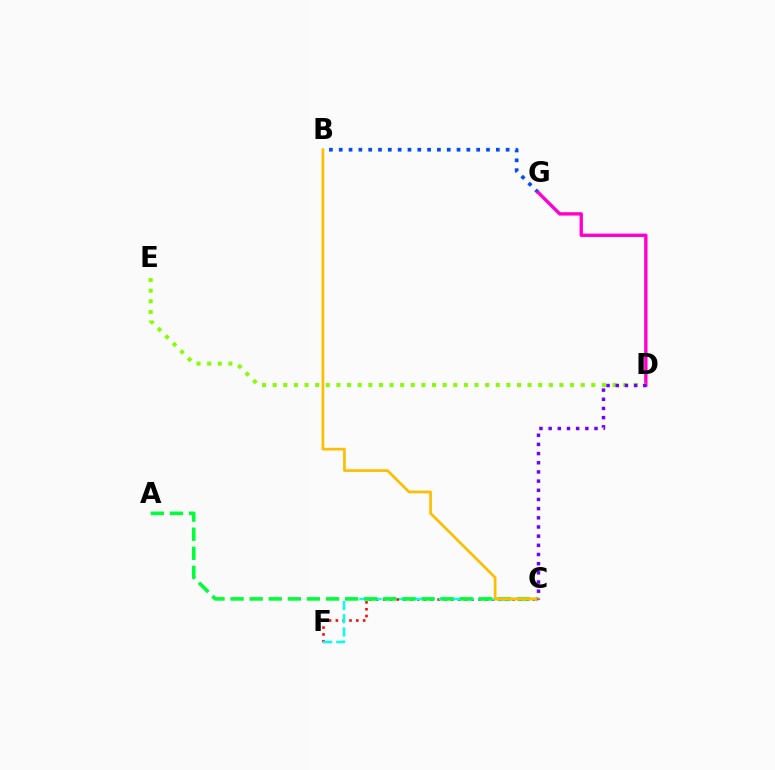{('B', 'G'): [{'color': '#004bff', 'line_style': 'dotted', 'thickness': 2.67}], ('D', 'G'): [{'color': '#ff00cf', 'line_style': 'solid', 'thickness': 2.43}], ('C', 'F'): [{'color': '#ff0000', 'line_style': 'dotted', 'thickness': 1.85}, {'color': '#00fff6', 'line_style': 'dashed', 'thickness': 1.8}], ('D', 'E'): [{'color': '#84ff00', 'line_style': 'dotted', 'thickness': 2.89}], ('A', 'C'): [{'color': '#00ff39', 'line_style': 'dashed', 'thickness': 2.59}], ('B', 'C'): [{'color': '#ffbd00', 'line_style': 'solid', 'thickness': 1.93}], ('C', 'D'): [{'color': '#7200ff', 'line_style': 'dotted', 'thickness': 2.49}]}